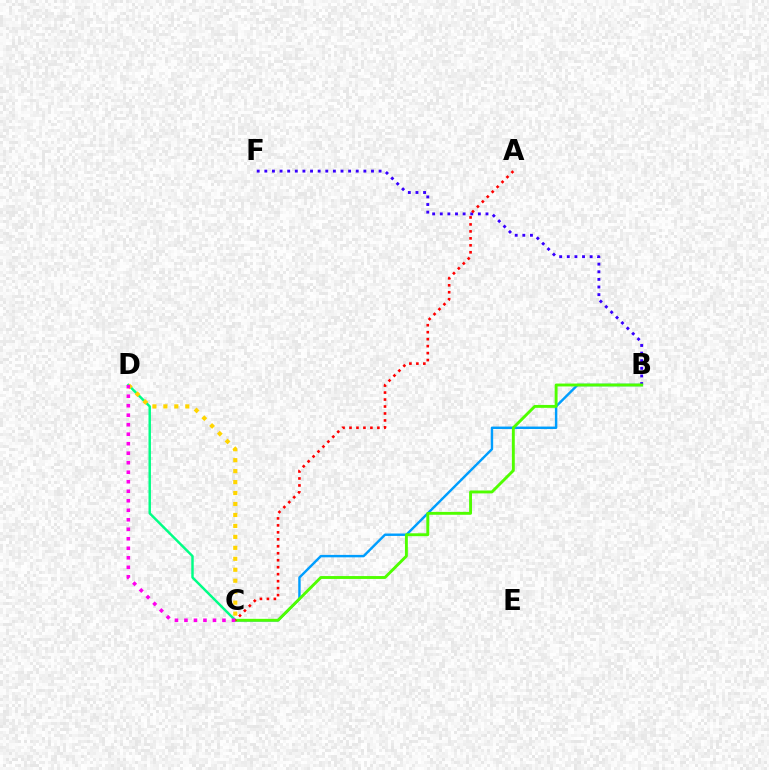{('C', 'D'): [{'color': '#00ff86', 'line_style': 'solid', 'thickness': 1.77}, {'color': '#ffd500', 'line_style': 'dotted', 'thickness': 2.98}, {'color': '#ff00ed', 'line_style': 'dotted', 'thickness': 2.58}], ('B', 'C'): [{'color': '#009eff', 'line_style': 'solid', 'thickness': 1.75}, {'color': '#4fff00', 'line_style': 'solid', 'thickness': 2.08}], ('B', 'F'): [{'color': '#3700ff', 'line_style': 'dotted', 'thickness': 2.07}], ('A', 'C'): [{'color': '#ff0000', 'line_style': 'dotted', 'thickness': 1.89}]}